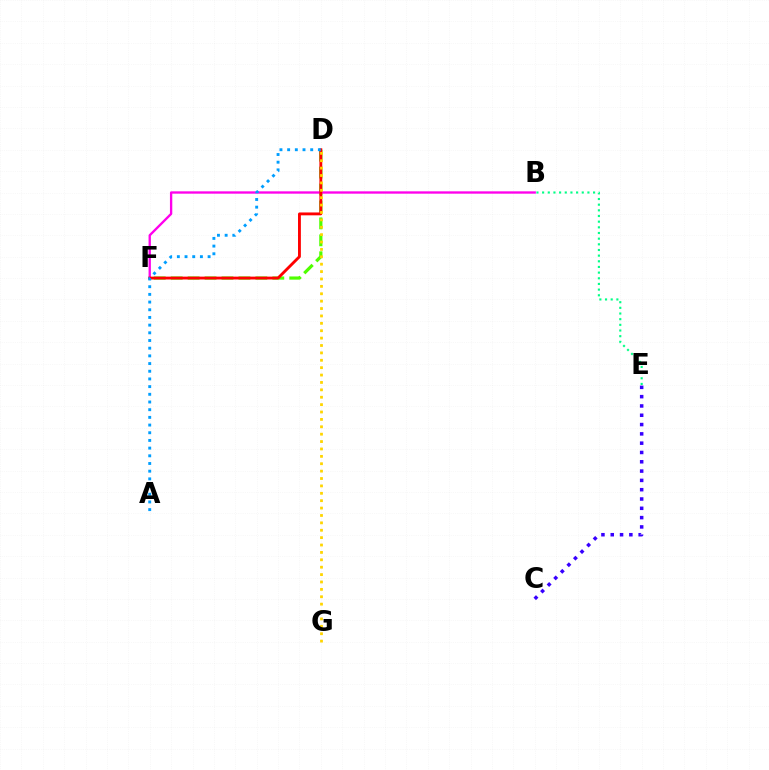{('C', 'E'): [{'color': '#3700ff', 'line_style': 'dotted', 'thickness': 2.53}], ('D', 'F'): [{'color': '#4fff00', 'line_style': 'dashed', 'thickness': 2.3}, {'color': '#ff0000', 'line_style': 'solid', 'thickness': 2.06}], ('B', 'E'): [{'color': '#00ff86', 'line_style': 'dotted', 'thickness': 1.54}], ('B', 'F'): [{'color': '#ff00ed', 'line_style': 'solid', 'thickness': 1.68}], ('D', 'G'): [{'color': '#ffd500', 'line_style': 'dotted', 'thickness': 2.01}], ('A', 'D'): [{'color': '#009eff', 'line_style': 'dotted', 'thickness': 2.09}]}